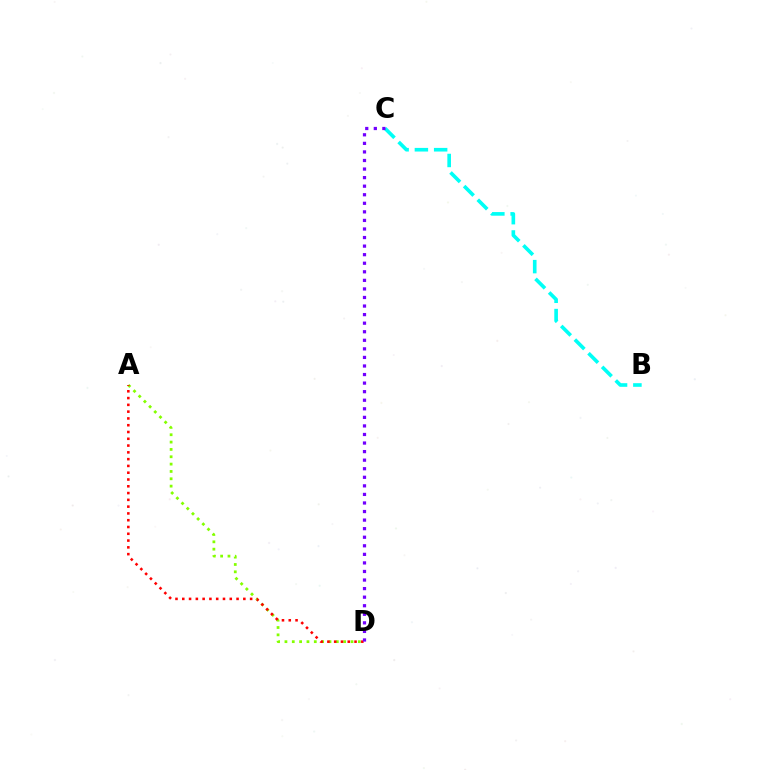{('B', 'C'): [{'color': '#00fff6', 'line_style': 'dashed', 'thickness': 2.62}], ('A', 'D'): [{'color': '#84ff00', 'line_style': 'dotted', 'thickness': 1.99}, {'color': '#ff0000', 'line_style': 'dotted', 'thickness': 1.84}], ('C', 'D'): [{'color': '#7200ff', 'line_style': 'dotted', 'thickness': 2.33}]}